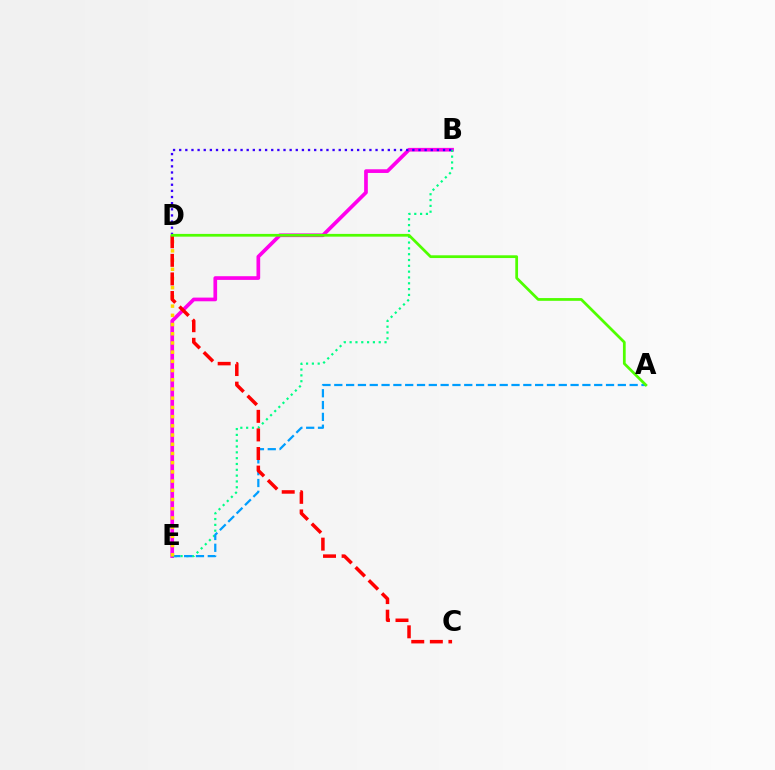{('B', 'E'): [{'color': '#ff00ed', 'line_style': 'solid', 'thickness': 2.66}, {'color': '#00ff86', 'line_style': 'dotted', 'thickness': 1.58}], ('A', 'E'): [{'color': '#009eff', 'line_style': 'dashed', 'thickness': 1.6}], ('D', 'E'): [{'color': '#ffd500', 'line_style': 'dotted', 'thickness': 2.5}], ('B', 'D'): [{'color': '#3700ff', 'line_style': 'dotted', 'thickness': 1.67}], ('C', 'D'): [{'color': '#ff0000', 'line_style': 'dashed', 'thickness': 2.52}], ('A', 'D'): [{'color': '#4fff00', 'line_style': 'solid', 'thickness': 1.98}]}